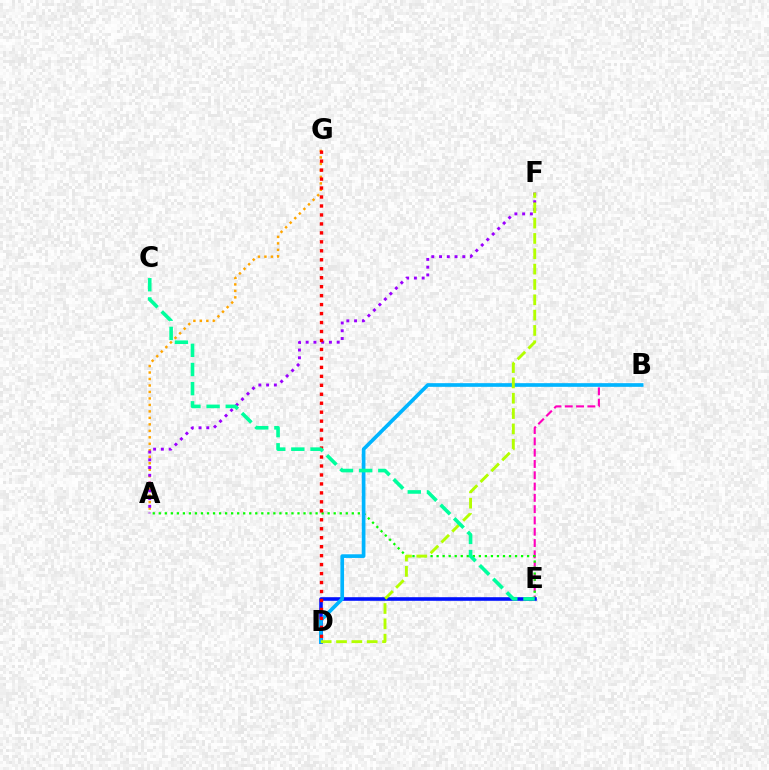{('B', 'E'): [{'color': '#ff00bd', 'line_style': 'dashed', 'thickness': 1.53}], ('A', 'E'): [{'color': '#08ff00', 'line_style': 'dotted', 'thickness': 1.64}], ('D', 'E'): [{'color': '#0010ff', 'line_style': 'solid', 'thickness': 2.59}], ('B', 'D'): [{'color': '#00b5ff', 'line_style': 'solid', 'thickness': 2.64}], ('A', 'G'): [{'color': '#ffa500', 'line_style': 'dotted', 'thickness': 1.76}], ('A', 'F'): [{'color': '#9b00ff', 'line_style': 'dotted', 'thickness': 2.11}], ('D', 'G'): [{'color': '#ff0000', 'line_style': 'dotted', 'thickness': 2.44}], ('D', 'F'): [{'color': '#b3ff00', 'line_style': 'dashed', 'thickness': 2.08}], ('C', 'E'): [{'color': '#00ff9d', 'line_style': 'dashed', 'thickness': 2.6}]}